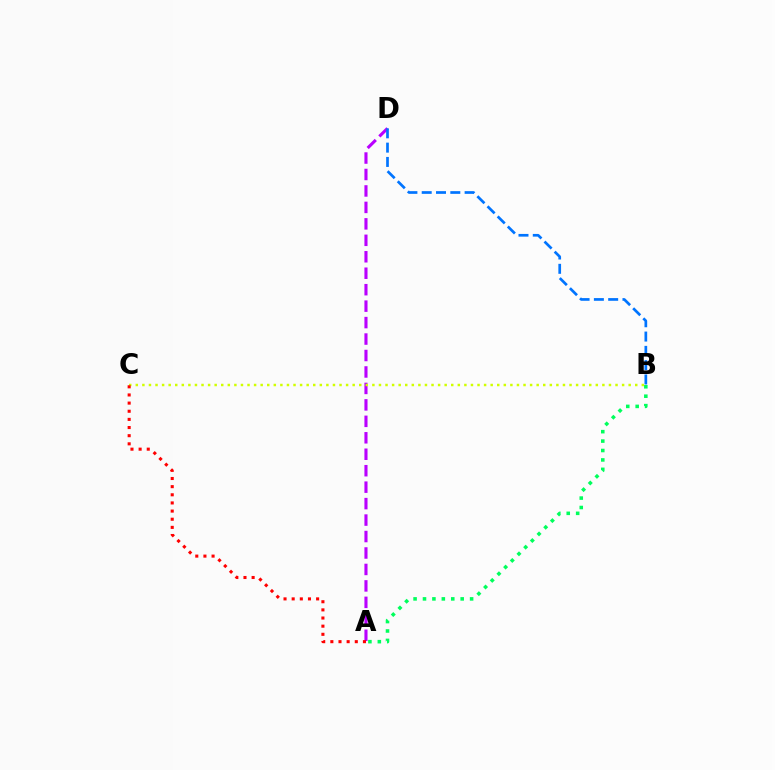{('A', 'D'): [{'color': '#b900ff', 'line_style': 'dashed', 'thickness': 2.24}], ('A', 'B'): [{'color': '#00ff5c', 'line_style': 'dotted', 'thickness': 2.56}], ('B', 'C'): [{'color': '#d1ff00', 'line_style': 'dotted', 'thickness': 1.79}], ('A', 'C'): [{'color': '#ff0000', 'line_style': 'dotted', 'thickness': 2.21}], ('B', 'D'): [{'color': '#0074ff', 'line_style': 'dashed', 'thickness': 1.94}]}